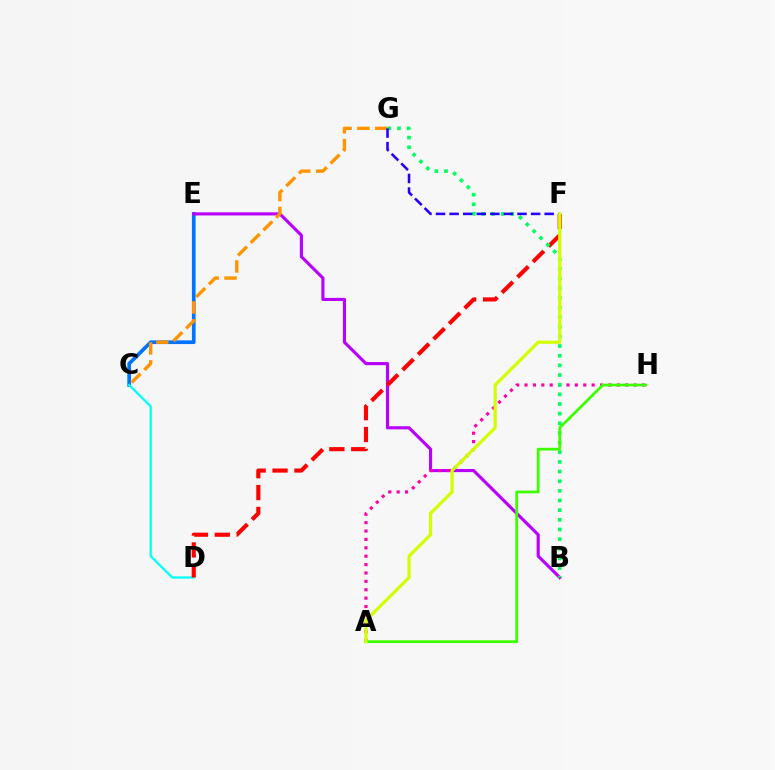{('C', 'E'): [{'color': '#0074ff', 'line_style': 'solid', 'thickness': 2.65}], ('B', 'E'): [{'color': '#b900ff', 'line_style': 'solid', 'thickness': 2.25}], ('C', 'D'): [{'color': '#00fff6', 'line_style': 'solid', 'thickness': 1.64}], ('C', 'G'): [{'color': '#ff9400', 'line_style': 'dashed', 'thickness': 2.43}], ('D', 'F'): [{'color': '#ff0000', 'line_style': 'dashed', 'thickness': 2.97}], ('A', 'H'): [{'color': '#ff00ac', 'line_style': 'dotted', 'thickness': 2.28}, {'color': '#3dff00', 'line_style': 'solid', 'thickness': 1.97}], ('B', 'G'): [{'color': '#00ff5c', 'line_style': 'dotted', 'thickness': 2.62}], ('F', 'G'): [{'color': '#2500ff', 'line_style': 'dashed', 'thickness': 1.85}], ('A', 'F'): [{'color': '#d1ff00', 'line_style': 'solid', 'thickness': 2.3}]}